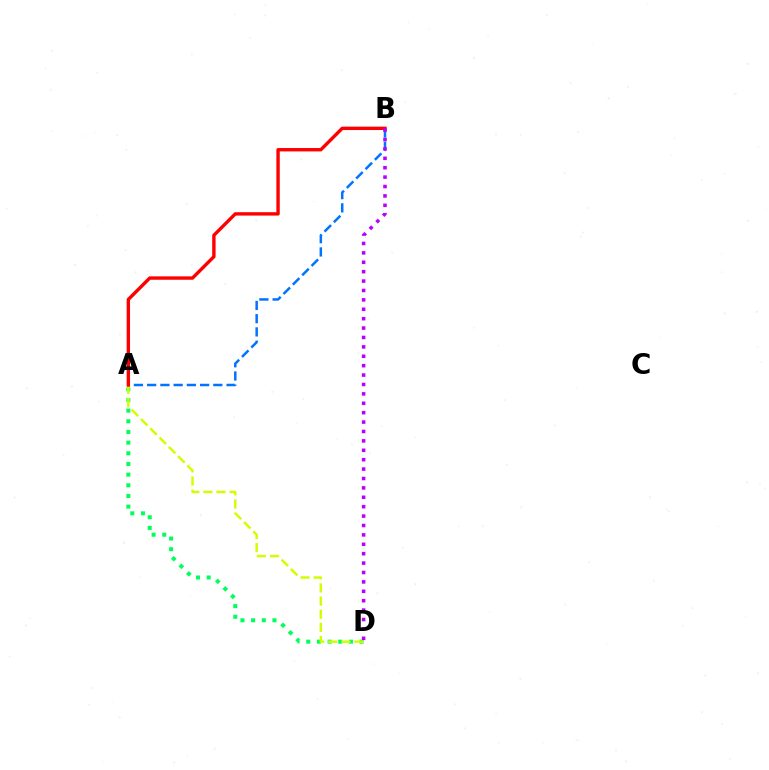{('A', 'D'): [{'color': '#00ff5c', 'line_style': 'dotted', 'thickness': 2.9}, {'color': '#d1ff00', 'line_style': 'dashed', 'thickness': 1.78}], ('A', 'B'): [{'color': '#0074ff', 'line_style': 'dashed', 'thickness': 1.8}, {'color': '#ff0000', 'line_style': 'solid', 'thickness': 2.43}], ('B', 'D'): [{'color': '#b900ff', 'line_style': 'dotted', 'thickness': 2.55}]}